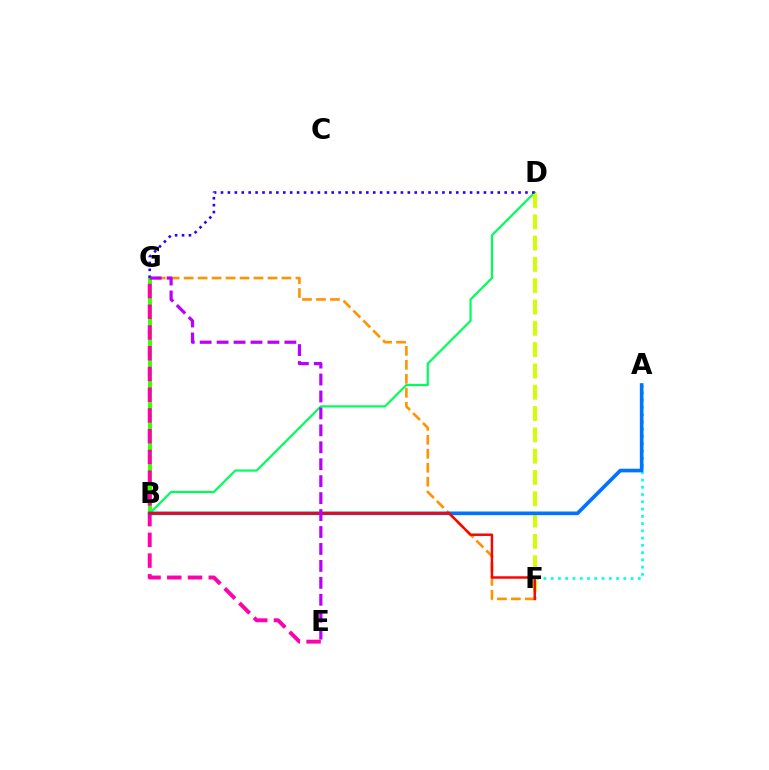{('F', 'G'): [{'color': '#ff9400', 'line_style': 'dashed', 'thickness': 1.9}], ('B', 'D'): [{'color': '#00ff5c', 'line_style': 'solid', 'thickness': 1.59}], ('B', 'G'): [{'color': '#3dff00', 'line_style': 'solid', 'thickness': 2.85}], ('A', 'F'): [{'color': '#00fff6', 'line_style': 'dotted', 'thickness': 1.97}], ('E', 'G'): [{'color': '#ff00ac', 'line_style': 'dashed', 'thickness': 2.82}, {'color': '#b900ff', 'line_style': 'dashed', 'thickness': 2.3}], ('D', 'F'): [{'color': '#d1ff00', 'line_style': 'dashed', 'thickness': 2.9}], ('A', 'B'): [{'color': '#0074ff', 'line_style': 'solid', 'thickness': 2.64}], ('B', 'F'): [{'color': '#ff0000', 'line_style': 'solid', 'thickness': 1.76}], ('D', 'G'): [{'color': '#2500ff', 'line_style': 'dotted', 'thickness': 1.88}]}